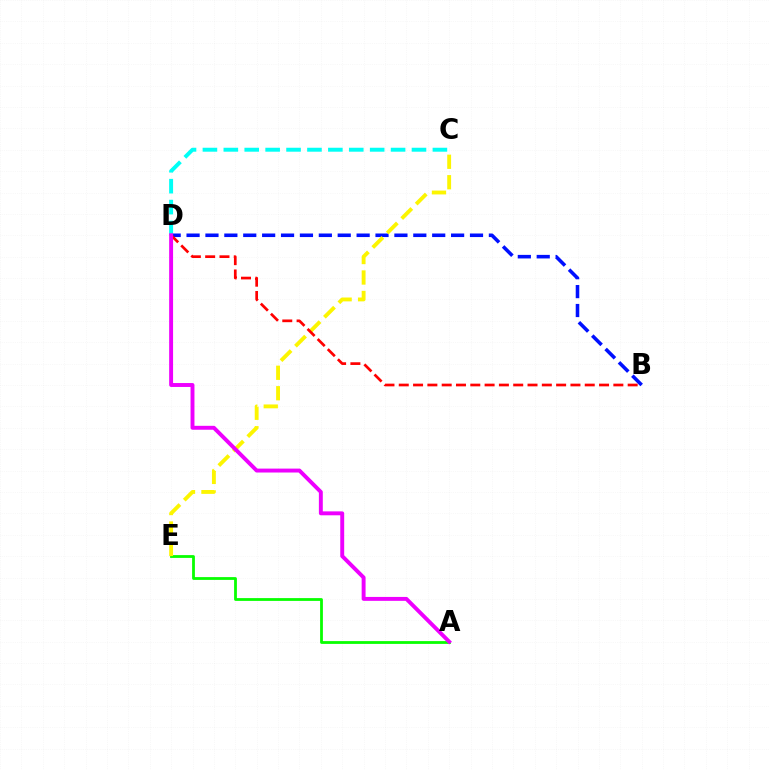{('B', 'D'): [{'color': '#0010ff', 'line_style': 'dashed', 'thickness': 2.57}, {'color': '#ff0000', 'line_style': 'dashed', 'thickness': 1.94}], ('A', 'E'): [{'color': '#08ff00', 'line_style': 'solid', 'thickness': 2.01}], ('C', 'D'): [{'color': '#00fff6', 'line_style': 'dashed', 'thickness': 2.84}], ('C', 'E'): [{'color': '#fcf500', 'line_style': 'dashed', 'thickness': 2.78}], ('A', 'D'): [{'color': '#ee00ff', 'line_style': 'solid', 'thickness': 2.82}]}